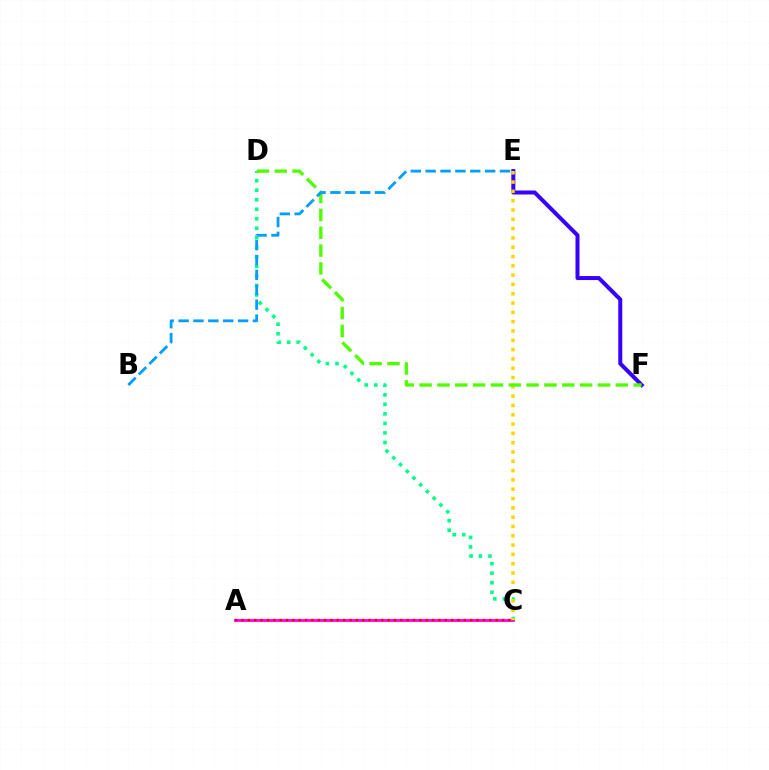{('A', 'C'): [{'color': '#ff00ed', 'line_style': 'solid', 'thickness': 2.04}, {'color': '#ff0000', 'line_style': 'dotted', 'thickness': 1.73}], ('E', 'F'): [{'color': '#3700ff', 'line_style': 'solid', 'thickness': 2.89}], ('C', 'D'): [{'color': '#00ff86', 'line_style': 'dotted', 'thickness': 2.59}], ('C', 'E'): [{'color': '#ffd500', 'line_style': 'dotted', 'thickness': 2.53}], ('D', 'F'): [{'color': '#4fff00', 'line_style': 'dashed', 'thickness': 2.42}], ('B', 'E'): [{'color': '#009eff', 'line_style': 'dashed', 'thickness': 2.02}]}